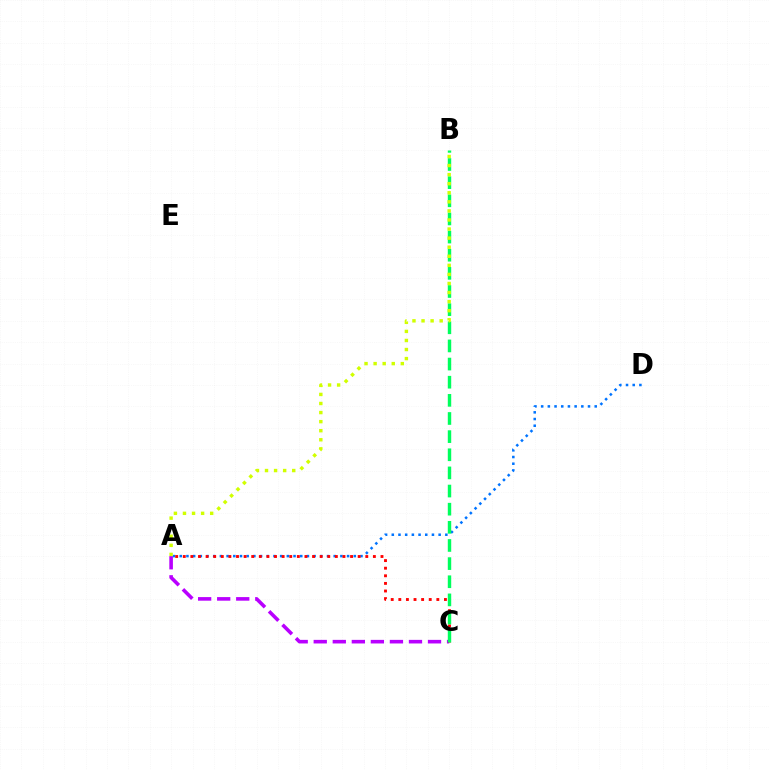{('A', 'C'): [{'color': '#b900ff', 'line_style': 'dashed', 'thickness': 2.59}, {'color': '#ff0000', 'line_style': 'dotted', 'thickness': 2.07}], ('A', 'D'): [{'color': '#0074ff', 'line_style': 'dotted', 'thickness': 1.82}], ('B', 'C'): [{'color': '#00ff5c', 'line_style': 'dashed', 'thickness': 2.46}], ('A', 'B'): [{'color': '#d1ff00', 'line_style': 'dotted', 'thickness': 2.46}]}